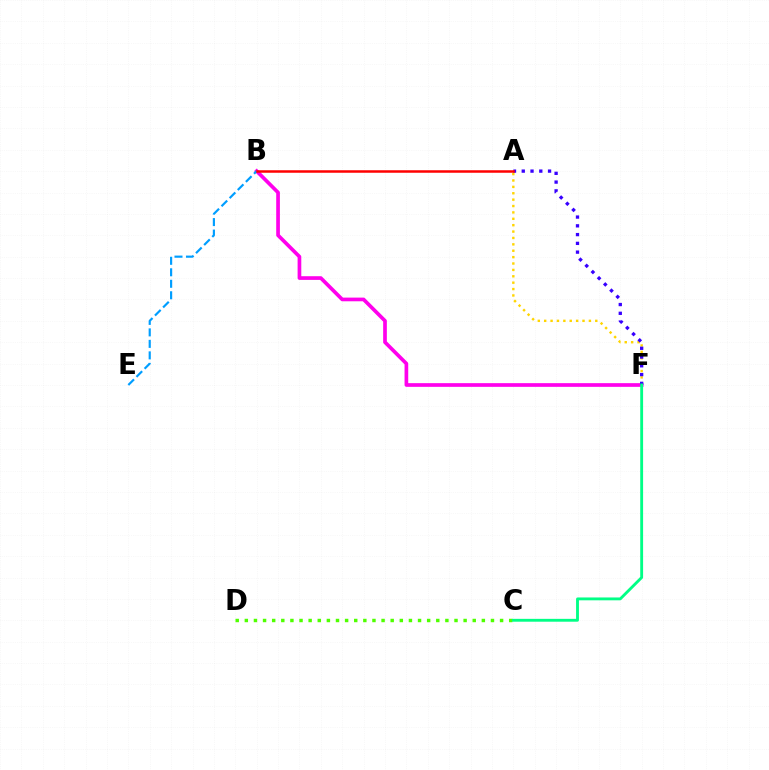{('A', 'F'): [{'color': '#ffd500', 'line_style': 'dotted', 'thickness': 1.74}, {'color': '#3700ff', 'line_style': 'dotted', 'thickness': 2.38}], ('B', 'F'): [{'color': '#ff00ed', 'line_style': 'solid', 'thickness': 2.65}], ('B', 'E'): [{'color': '#009eff', 'line_style': 'dashed', 'thickness': 1.56}], ('C', 'D'): [{'color': '#4fff00', 'line_style': 'dotted', 'thickness': 2.48}], ('C', 'F'): [{'color': '#00ff86', 'line_style': 'solid', 'thickness': 2.06}], ('A', 'B'): [{'color': '#ff0000', 'line_style': 'solid', 'thickness': 1.8}]}